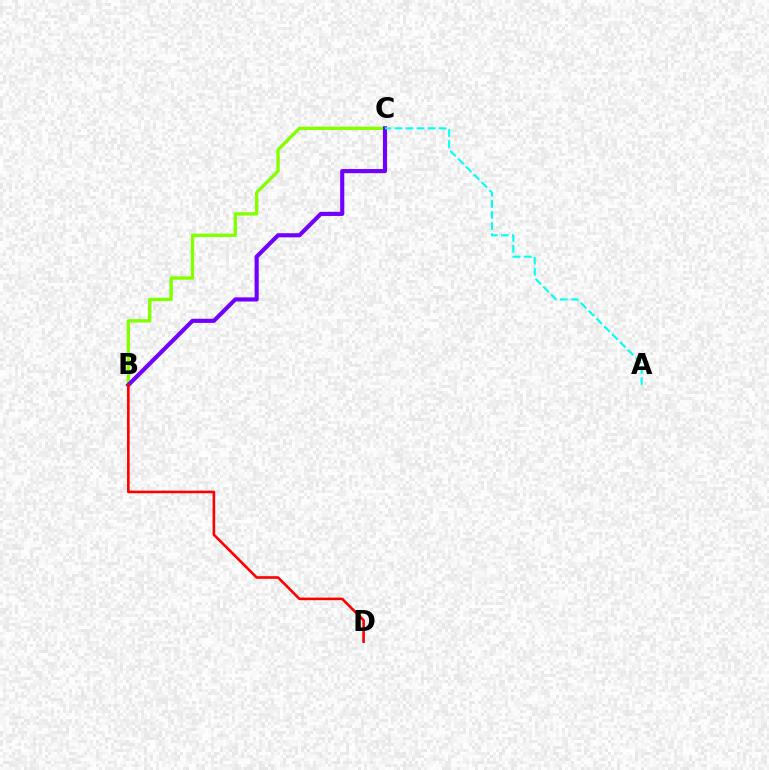{('B', 'C'): [{'color': '#84ff00', 'line_style': 'solid', 'thickness': 2.41}, {'color': '#7200ff', 'line_style': 'solid', 'thickness': 2.97}], ('B', 'D'): [{'color': '#ff0000', 'line_style': 'solid', 'thickness': 1.88}], ('A', 'C'): [{'color': '#00fff6', 'line_style': 'dashed', 'thickness': 1.5}]}